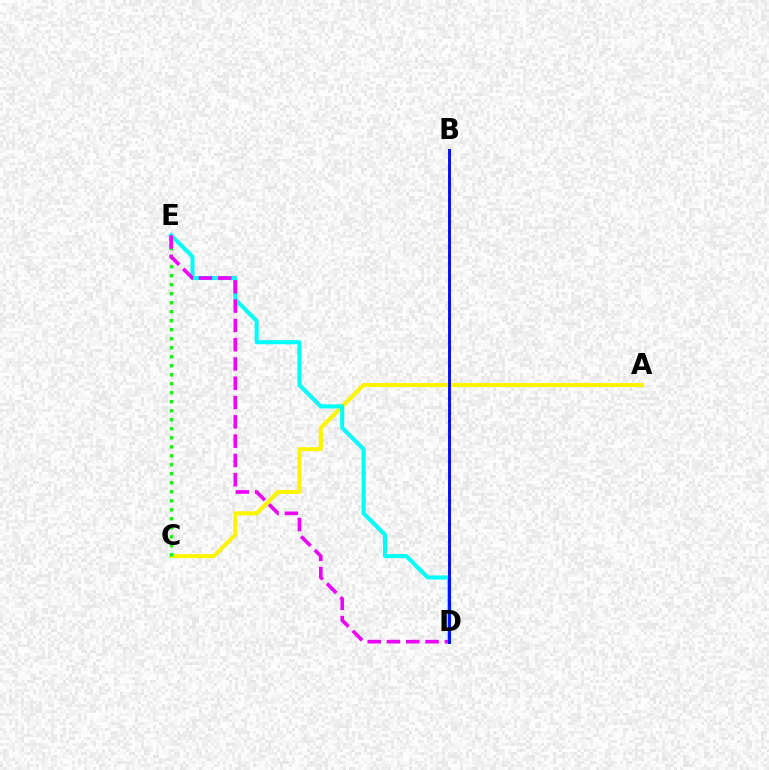{('A', 'C'): [{'color': '#fcf500', 'line_style': 'solid', 'thickness': 2.92}], ('D', 'E'): [{'color': '#00fff6', 'line_style': 'solid', 'thickness': 2.93}, {'color': '#ee00ff', 'line_style': 'dashed', 'thickness': 2.62}], ('B', 'D'): [{'color': '#ff0000', 'line_style': 'dotted', 'thickness': 2.15}, {'color': '#0010ff', 'line_style': 'solid', 'thickness': 2.09}], ('C', 'E'): [{'color': '#08ff00', 'line_style': 'dotted', 'thickness': 2.45}]}